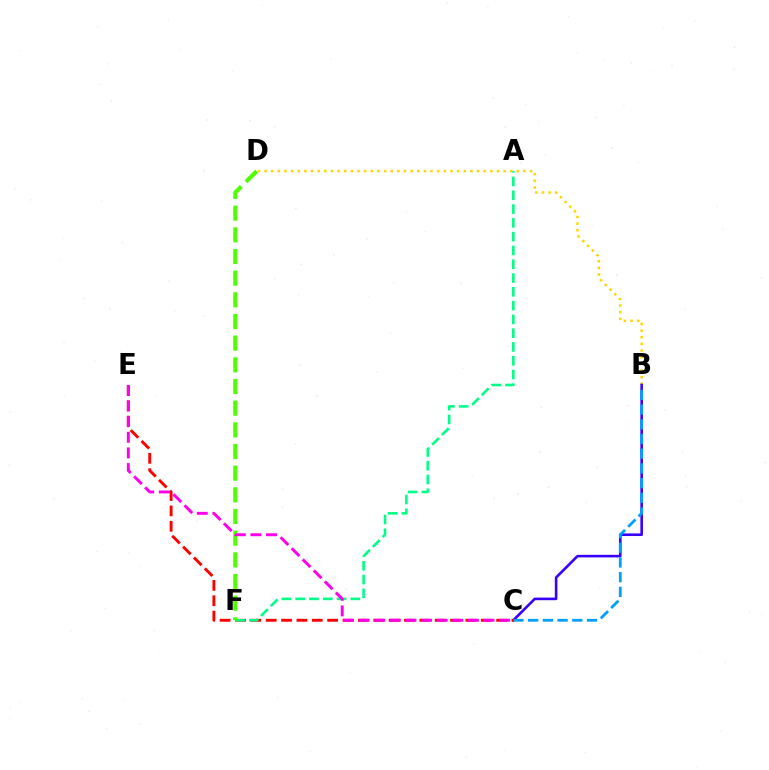{('B', 'D'): [{'color': '#ffd500', 'line_style': 'dotted', 'thickness': 1.8}], ('B', 'C'): [{'color': '#3700ff', 'line_style': 'solid', 'thickness': 1.87}, {'color': '#009eff', 'line_style': 'dashed', 'thickness': 2.0}], ('C', 'E'): [{'color': '#ff0000', 'line_style': 'dashed', 'thickness': 2.09}, {'color': '#ff00ed', 'line_style': 'dashed', 'thickness': 2.12}], ('A', 'F'): [{'color': '#00ff86', 'line_style': 'dashed', 'thickness': 1.87}], ('D', 'F'): [{'color': '#4fff00', 'line_style': 'dashed', 'thickness': 2.94}]}